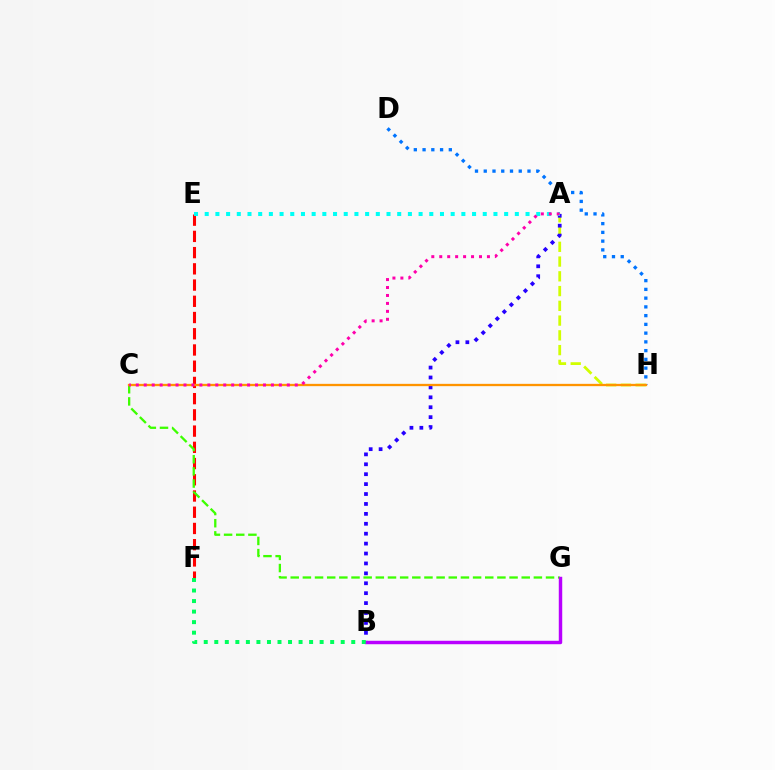{('A', 'H'): [{'color': '#d1ff00', 'line_style': 'dashed', 'thickness': 2.0}], ('D', 'H'): [{'color': '#0074ff', 'line_style': 'dotted', 'thickness': 2.38}], ('A', 'B'): [{'color': '#2500ff', 'line_style': 'dotted', 'thickness': 2.69}], ('E', 'F'): [{'color': '#ff0000', 'line_style': 'dashed', 'thickness': 2.2}], ('C', 'G'): [{'color': '#3dff00', 'line_style': 'dashed', 'thickness': 1.65}], ('A', 'E'): [{'color': '#00fff6', 'line_style': 'dotted', 'thickness': 2.91}], ('C', 'H'): [{'color': '#ff9400', 'line_style': 'solid', 'thickness': 1.66}], ('B', 'G'): [{'color': '#b900ff', 'line_style': 'solid', 'thickness': 2.48}], ('B', 'F'): [{'color': '#00ff5c', 'line_style': 'dotted', 'thickness': 2.86}], ('A', 'C'): [{'color': '#ff00ac', 'line_style': 'dotted', 'thickness': 2.16}]}